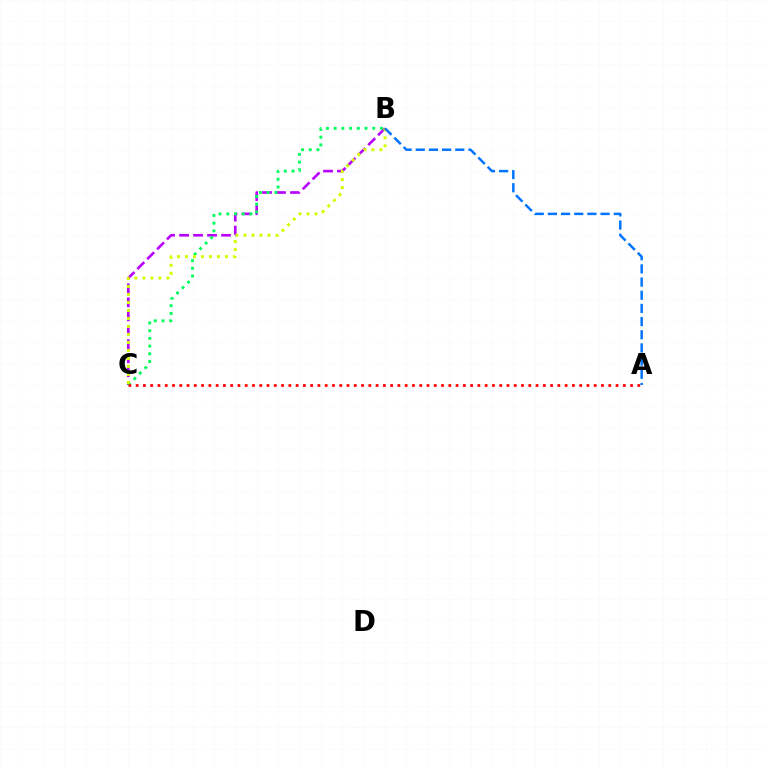{('B', 'C'): [{'color': '#b900ff', 'line_style': 'dashed', 'thickness': 1.9}, {'color': '#00ff5c', 'line_style': 'dotted', 'thickness': 2.1}, {'color': '#d1ff00', 'line_style': 'dotted', 'thickness': 2.17}], ('A', 'C'): [{'color': '#ff0000', 'line_style': 'dotted', 'thickness': 1.98}], ('A', 'B'): [{'color': '#0074ff', 'line_style': 'dashed', 'thickness': 1.79}]}